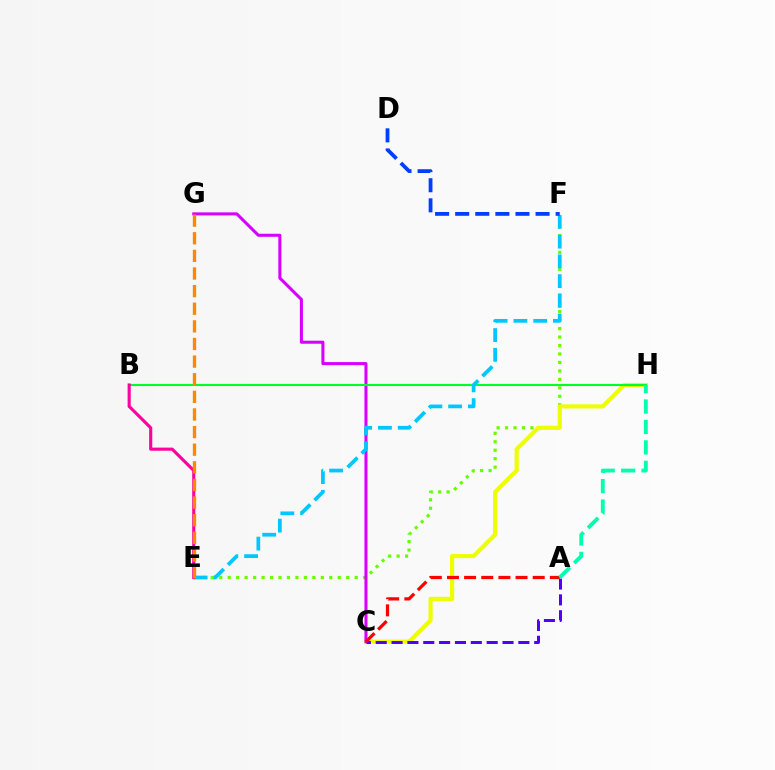{('E', 'F'): [{'color': '#66ff00', 'line_style': 'dotted', 'thickness': 2.3}, {'color': '#00c7ff', 'line_style': 'dashed', 'thickness': 2.68}], ('C', 'H'): [{'color': '#eeff00', 'line_style': 'solid', 'thickness': 2.99}], ('C', 'G'): [{'color': '#d600ff', 'line_style': 'solid', 'thickness': 2.2}], ('B', 'H'): [{'color': '#00ff27', 'line_style': 'solid', 'thickness': 1.51}], ('B', 'E'): [{'color': '#ff00a0', 'line_style': 'solid', 'thickness': 2.24}], ('A', 'C'): [{'color': '#4f00ff', 'line_style': 'dashed', 'thickness': 2.15}, {'color': '#ff0000', 'line_style': 'dashed', 'thickness': 2.33}], ('D', 'F'): [{'color': '#003fff', 'line_style': 'dashed', 'thickness': 2.73}], ('E', 'G'): [{'color': '#ff8800', 'line_style': 'dashed', 'thickness': 2.39}], ('A', 'H'): [{'color': '#00ffaf', 'line_style': 'dashed', 'thickness': 2.78}]}